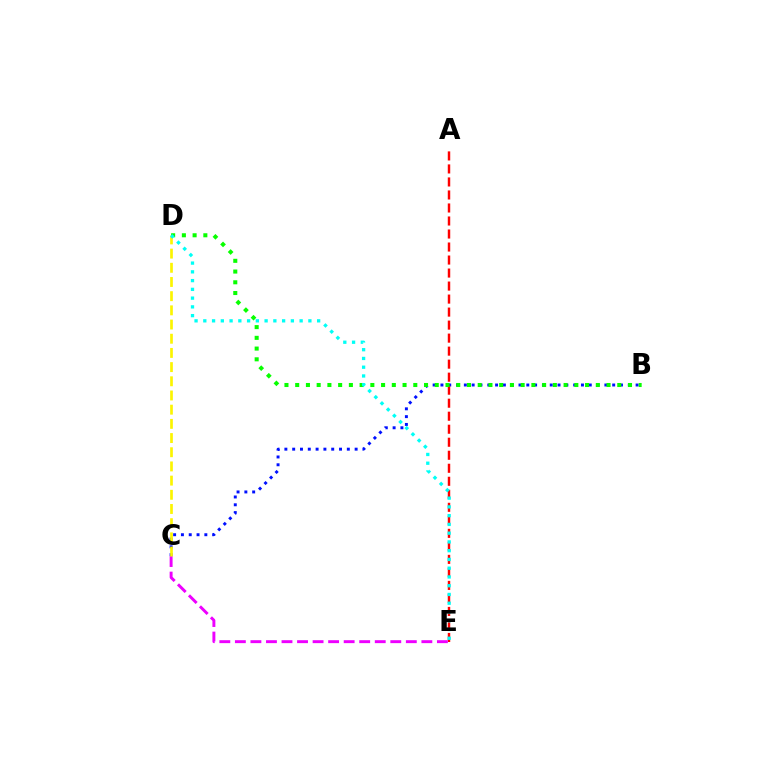{('B', 'C'): [{'color': '#0010ff', 'line_style': 'dotted', 'thickness': 2.12}], ('A', 'E'): [{'color': '#ff0000', 'line_style': 'dashed', 'thickness': 1.77}], ('C', 'E'): [{'color': '#ee00ff', 'line_style': 'dashed', 'thickness': 2.11}], ('C', 'D'): [{'color': '#fcf500', 'line_style': 'dashed', 'thickness': 1.93}], ('B', 'D'): [{'color': '#08ff00', 'line_style': 'dotted', 'thickness': 2.92}], ('D', 'E'): [{'color': '#00fff6', 'line_style': 'dotted', 'thickness': 2.38}]}